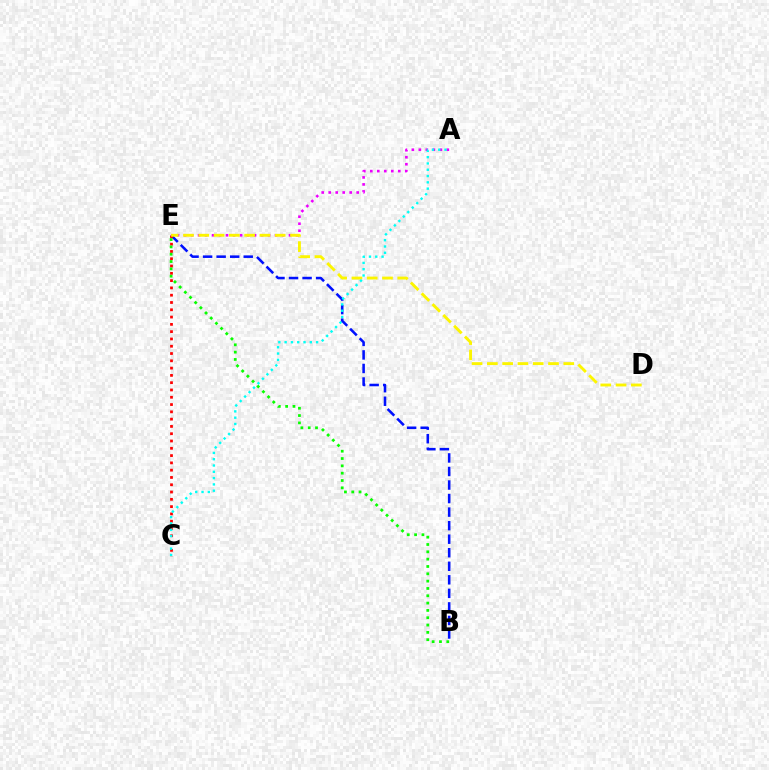{('A', 'E'): [{'color': '#ee00ff', 'line_style': 'dotted', 'thickness': 1.9}], ('B', 'E'): [{'color': '#0010ff', 'line_style': 'dashed', 'thickness': 1.84}, {'color': '#08ff00', 'line_style': 'dotted', 'thickness': 1.99}], ('C', 'E'): [{'color': '#ff0000', 'line_style': 'dotted', 'thickness': 1.98}], ('D', 'E'): [{'color': '#fcf500', 'line_style': 'dashed', 'thickness': 2.08}], ('A', 'C'): [{'color': '#00fff6', 'line_style': 'dotted', 'thickness': 1.71}]}